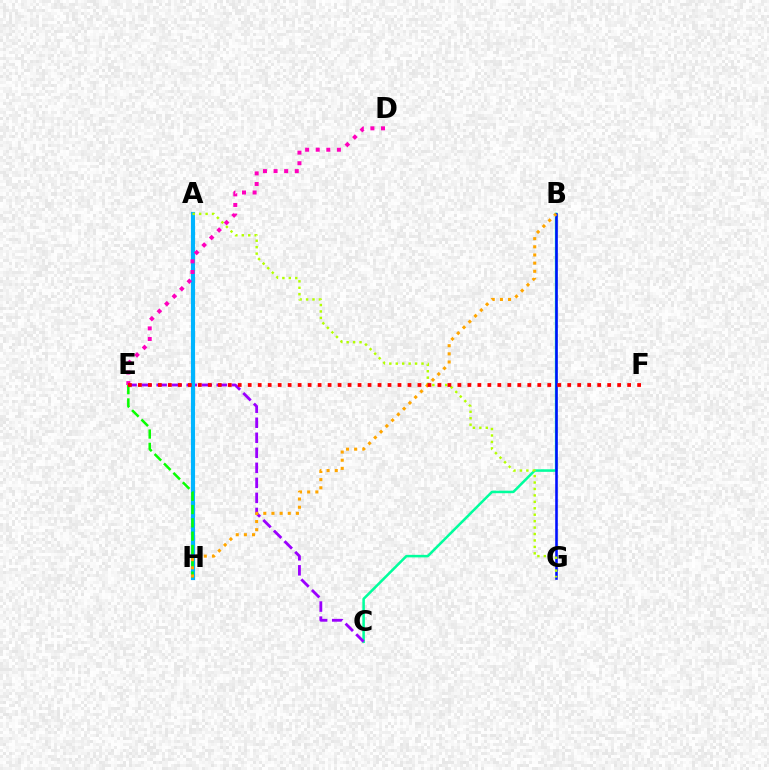{('B', 'C'): [{'color': '#00ff9d', 'line_style': 'solid', 'thickness': 1.82}], ('B', 'G'): [{'color': '#0010ff', 'line_style': 'solid', 'thickness': 1.86}], ('C', 'E'): [{'color': '#9b00ff', 'line_style': 'dashed', 'thickness': 2.04}], ('A', 'H'): [{'color': '#00b5ff', 'line_style': 'solid', 'thickness': 2.98}], ('A', 'G'): [{'color': '#b3ff00', 'line_style': 'dotted', 'thickness': 1.75}], ('E', 'H'): [{'color': '#08ff00', 'line_style': 'dashed', 'thickness': 1.81}], ('D', 'E'): [{'color': '#ff00bd', 'line_style': 'dotted', 'thickness': 2.88}], ('B', 'H'): [{'color': '#ffa500', 'line_style': 'dotted', 'thickness': 2.22}], ('E', 'F'): [{'color': '#ff0000', 'line_style': 'dotted', 'thickness': 2.71}]}